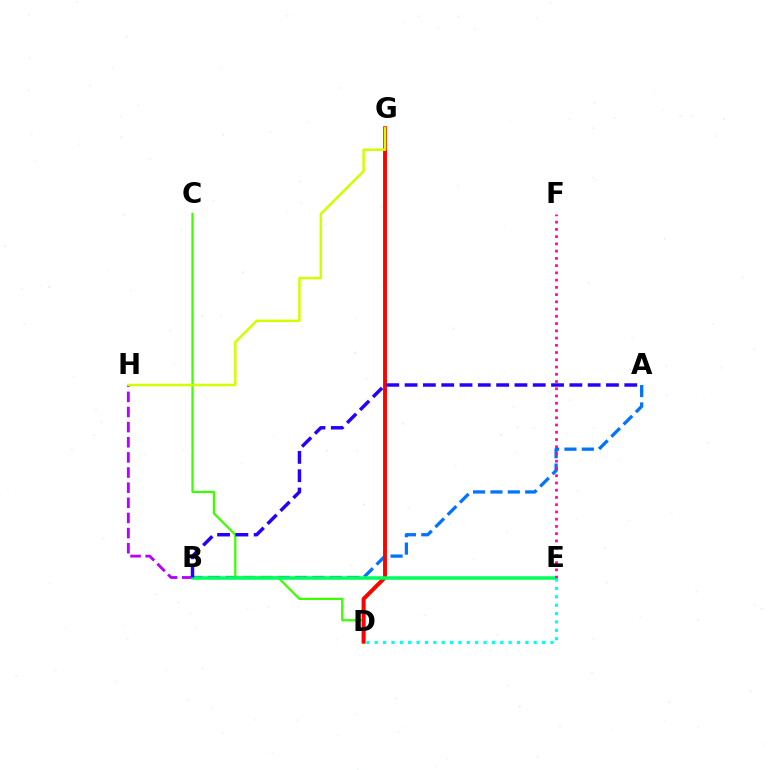{('D', 'G'): [{'color': '#ff9400', 'line_style': 'solid', 'thickness': 2.78}, {'color': '#ff0000', 'line_style': 'solid', 'thickness': 2.72}], ('B', 'H'): [{'color': '#b900ff', 'line_style': 'dashed', 'thickness': 2.06}], ('A', 'B'): [{'color': '#0074ff', 'line_style': 'dashed', 'thickness': 2.36}, {'color': '#2500ff', 'line_style': 'dashed', 'thickness': 2.49}], ('C', 'D'): [{'color': '#3dff00', 'line_style': 'solid', 'thickness': 1.61}], ('B', 'E'): [{'color': '#00ff5c', 'line_style': 'solid', 'thickness': 2.54}], ('E', 'F'): [{'color': '#ff00ac', 'line_style': 'dotted', 'thickness': 1.97}], ('G', 'H'): [{'color': '#d1ff00', 'line_style': 'solid', 'thickness': 1.8}], ('D', 'E'): [{'color': '#00fff6', 'line_style': 'dotted', 'thickness': 2.27}]}